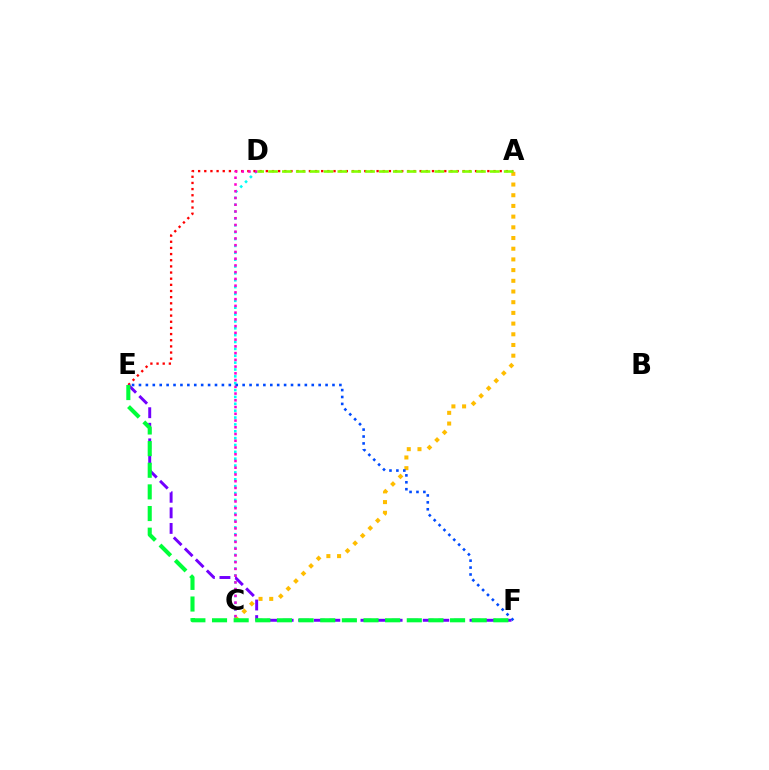{('C', 'D'): [{'color': '#00fff6', 'line_style': 'dotted', 'thickness': 1.87}, {'color': '#ff00cf', 'line_style': 'dotted', 'thickness': 1.83}], ('A', 'C'): [{'color': '#ffbd00', 'line_style': 'dotted', 'thickness': 2.91}], ('A', 'E'): [{'color': '#ff0000', 'line_style': 'dotted', 'thickness': 1.67}], ('E', 'F'): [{'color': '#7200ff', 'line_style': 'dashed', 'thickness': 2.12}, {'color': '#00ff39', 'line_style': 'dashed', 'thickness': 2.94}, {'color': '#004bff', 'line_style': 'dotted', 'thickness': 1.88}], ('A', 'D'): [{'color': '#84ff00', 'line_style': 'dashed', 'thickness': 1.88}]}